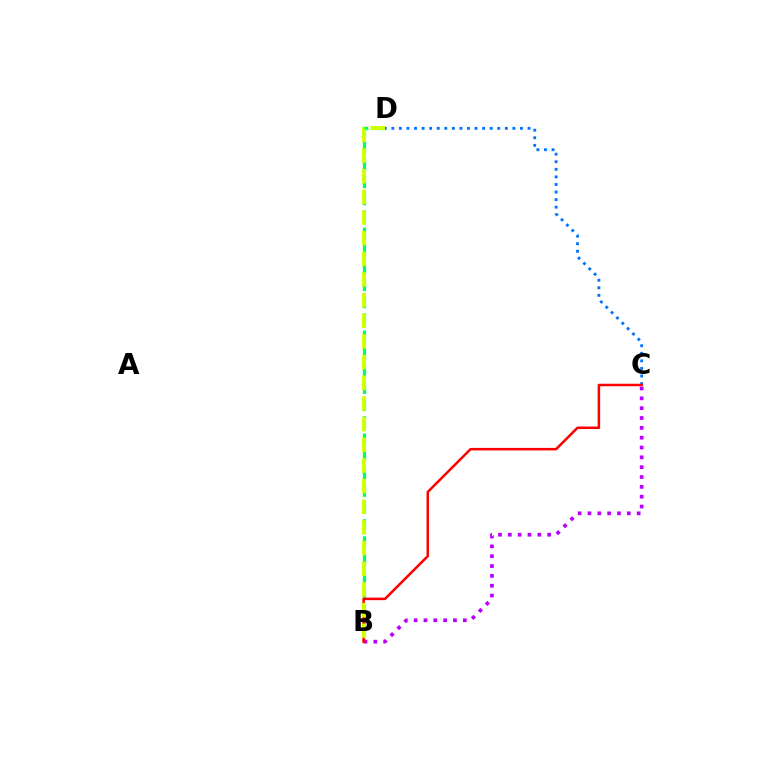{('B', 'D'): [{'color': '#00ff5c', 'line_style': 'dashed', 'thickness': 2.33}, {'color': '#d1ff00', 'line_style': 'dashed', 'thickness': 2.81}], ('C', 'D'): [{'color': '#0074ff', 'line_style': 'dotted', 'thickness': 2.06}], ('B', 'C'): [{'color': '#b900ff', 'line_style': 'dotted', 'thickness': 2.67}, {'color': '#ff0000', 'line_style': 'solid', 'thickness': 1.81}]}